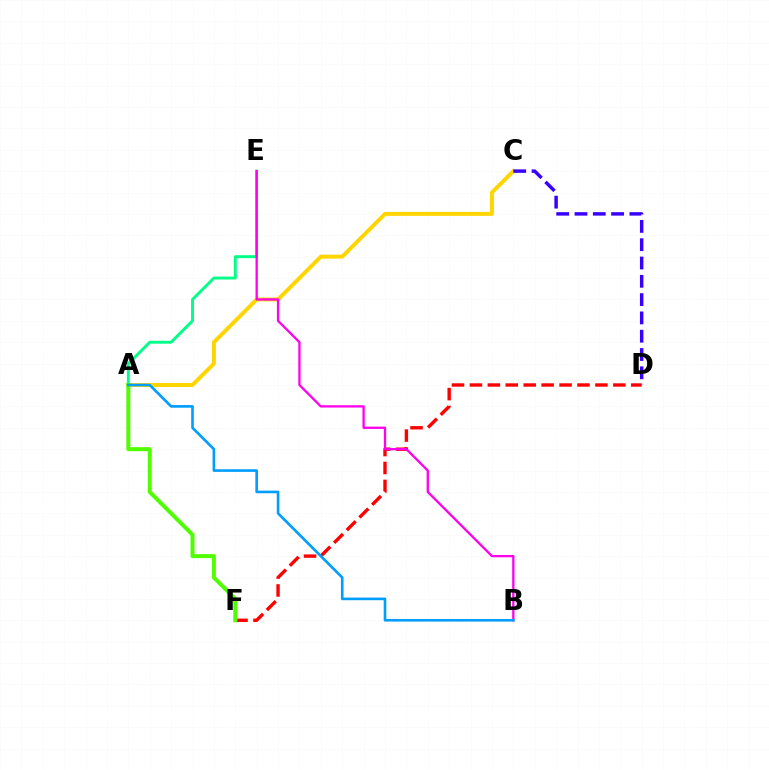{('A', 'C'): [{'color': '#ffd500', 'line_style': 'solid', 'thickness': 2.84}], ('D', 'F'): [{'color': '#ff0000', 'line_style': 'dashed', 'thickness': 2.44}], ('A', 'E'): [{'color': '#00ff86', 'line_style': 'solid', 'thickness': 2.1}], ('C', 'D'): [{'color': '#3700ff', 'line_style': 'dashed', 'thickness': 2.49}], ('B', 'E'): [{'color': '#ff00ed', 'line_style': 'solid', 'thickness': 1.66}], ('A', 'F'): [{'color': '#4fff00', 'line_style': 'solid', 'thickness': 2.88}], ('A', 'B'): [{'color': '#009eff', 'line_style': 'solid', 'thickness': 1.9}]}